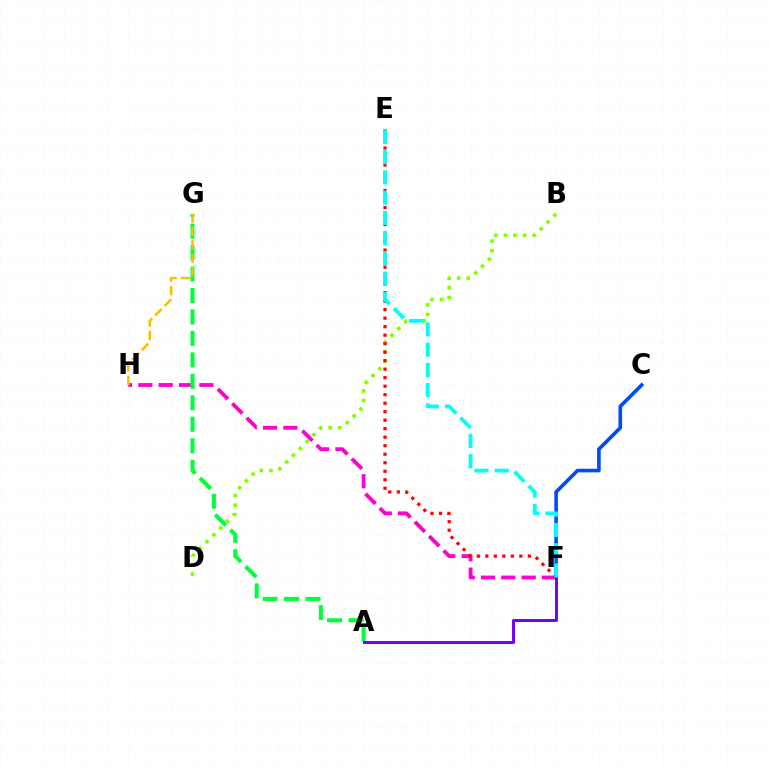{('B', 'D'): [{'color': '#84ff00', 'line_style': 'dotted', 'thickness': 2.61}], ('C', 'F'): [{'color': '#004bff', 'line_style': 'solid', 'thickness': 2.6}], ('F', 'H'): [{'color': '#ff00cf', 'line_style': 'dashed', 'thickness': 2.76}], ('A', 'G'): [{'color': '#00ff39', 'line_style': 'dashed', 'thickness': 2.92}], ('A', 'F'): [{'color': '#7200ff', 'line_style': 'solid', 'thickness': 2.14}], ('E', 'F'): [{'color': '#ff0000', 'line_style': 'dotted', 'thickness': 2.31}, {'color': '#00fff6', 'line_style': 'dashed', 'thickness': 2.75}], ('G', 'H'): [{'color': '#ffbd00', 'line_style': 'dashed', 'thickness': 1.82}]}